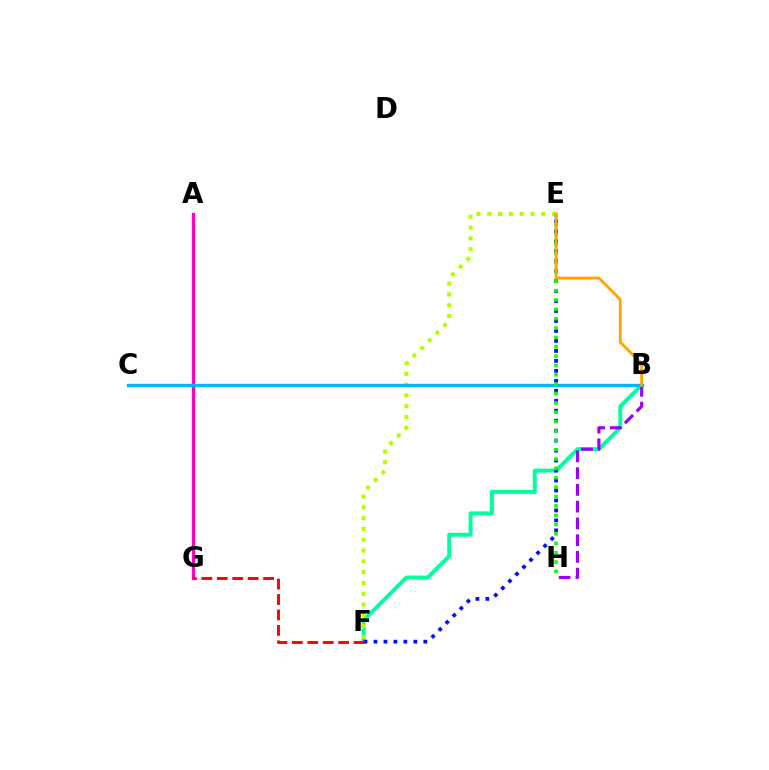{('A', 'G'): [{'color': '#ff00bd', 'line_style': 'solid', 'thickness': 2.36}], ('B', 'F'): [{'color': '#00ff9d', 'line_style': 'solid', 'thickness': 2.83}], ('E', 'F'): [{'color': '#b3ff00', 'line_style': 'dotted', 'thickness': 2.93}, {'color': '#0010ff', 'line_style': 'dotted', 'thickness': 2.71}], ('B', 'H'): [{'color': '#9b00ff', 'line_style': 'dashed', 'thickness': 2.27}], ('F', 'G'): [{'color': '#ff0000', 'line_style': 'dashed', 'thickness': 2.1}], ('B', 'C'): [{'color': '#00b5ff', 'line_style': 'solid', 'thickness': 2.44}], ('E', 'H'): [{'color': '#08ff00', 'line_style': 'dotted', 'thickness': 2.54}], ('B', 'E'): [{'color': '#ffa500', 'line_style': 'solid', 'thickness': 2.08}]}